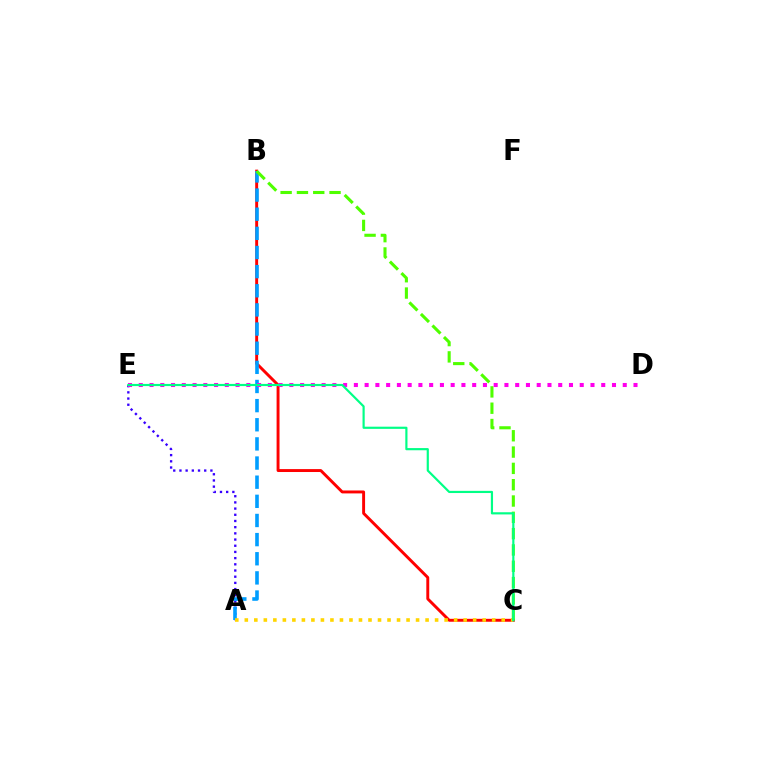{('A', 'E'): [{'color': '#3700ff', 'line_style': 'dotted', 'thickness': 1.68}], ('B', 'C'): [{'color': '#ff0000', 'line_style': 'solid', 'thickness': 2.11}, {'color': '#4fff00', 'line_style': 'dashed', 'thickness': 2.22}], ('A', 'B'): [{'color': '#009eff', 'line_style': 'dashed', 'thickness': 2.6}], ('A', 'C'): [{'color': '#ffd500', 'line_style': 'dotted', 'thickness': 2.59}], ('D', 'E'): [{'color': '#ff00ed', 'line_style': 'dotted', 'thickness': 2.92}], ('C', 'E'): [{'color': '#00ff86', 'line_style': 'solid', 'thickness': 1.57}]}